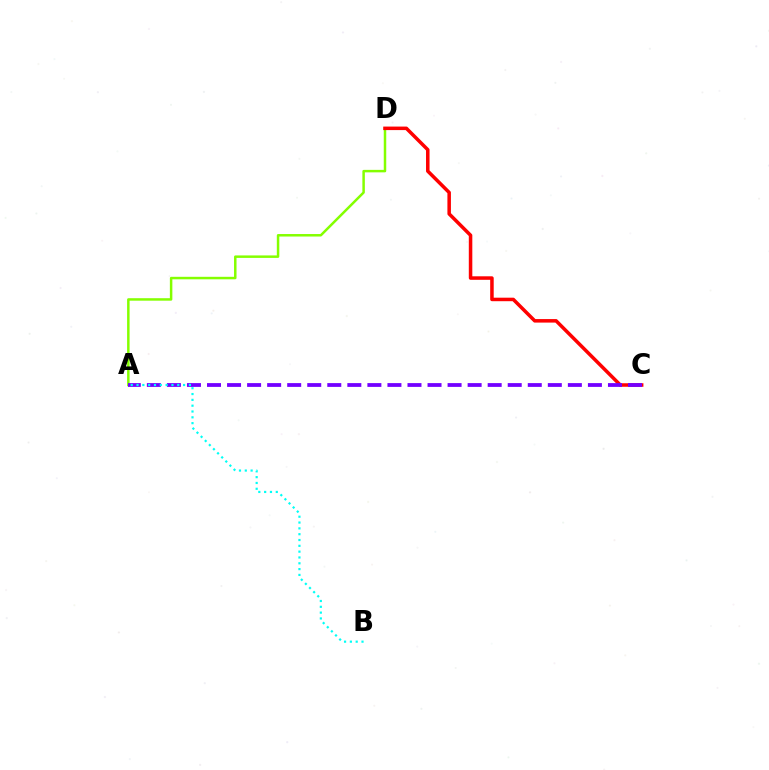{('A', 'D'): [{'color': '#84ff00', 'line_style': 'solid', 'thickness': 1.79}], ('C', 'D'): [{'color': '#ff0000', 'line_style': 'solid', 'thickness': 2.53}], ('A', 'C'): [{'color': '#7200ff', 'line_style': 'dashed', 'thickness': 2.72}], ('A', 'B'): [{'color': '#00fff6', 'line_style': 'dotted', 'thickness': 1.58}]}